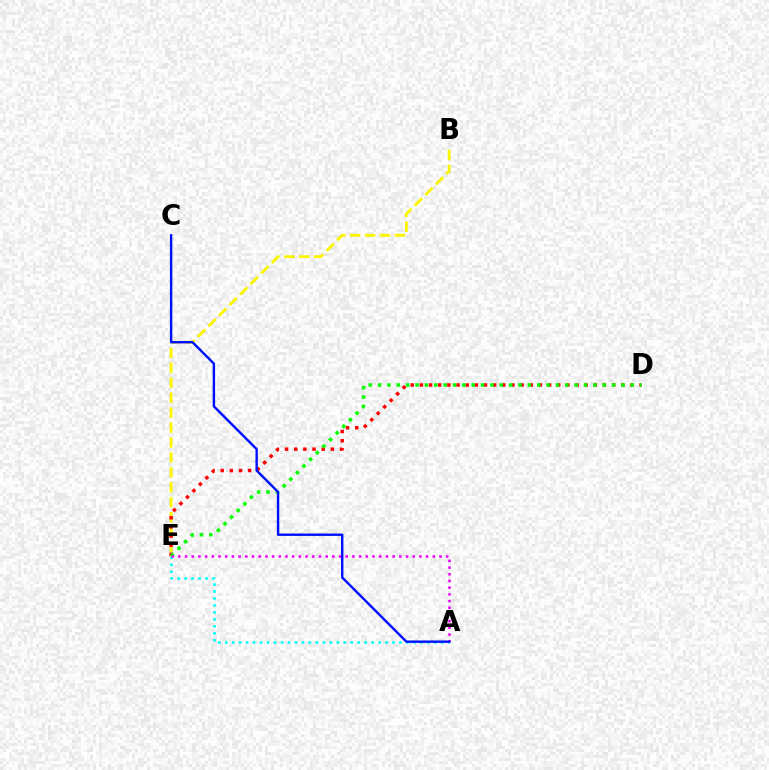{('A', 'E'): [{'color': '#00fff6', 'line_style': 'dotted', 'thickness': 1.89}, {'color': '#ee00ff', 'line_style': 'dotted', 'thickness': 1.82}], ('B', 'E'): [{'color': '#fcf500', 'line_style': 'dashed', 'thickness': 2.03}], ('D', 'E'): [{'color': '#ff0000', 'line_style': 'dotted', 'thickness': 2.49}, {'color': '#08ff00', 'line_style': 'dotted', 'thickness': 2.54}], ('A', 'C'): [{'color': '#0010ff', 'line_style': 'solid', 'thickness': 1.73}]}